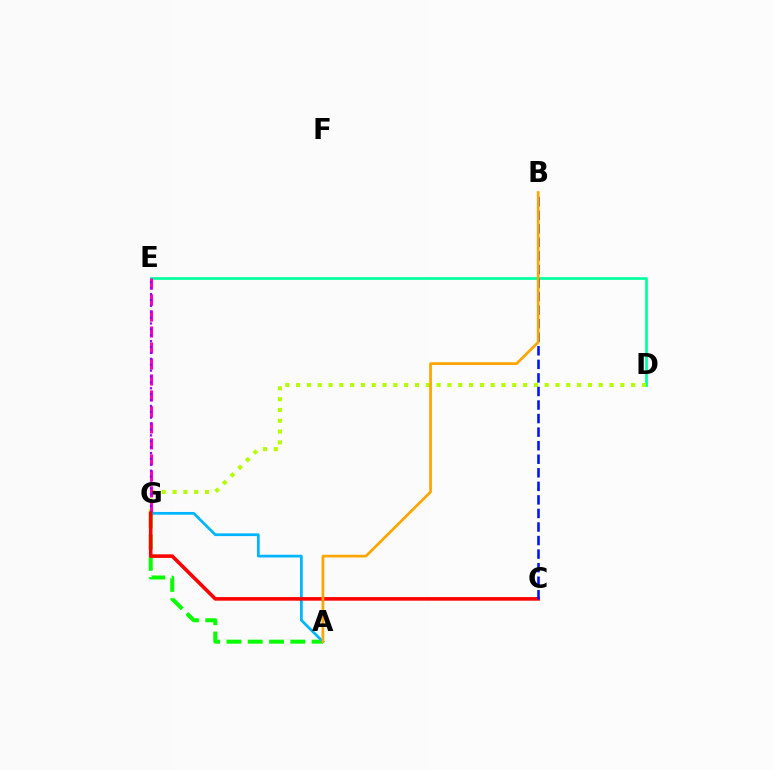{('A', 'G'): [{'color': '#08ff00', 'line_style': 'dashed', 'thickness': 2.89}, {'color': '#00b5ff', 'line_style': 'solid', 'thickness': 1.97}], ('D', 'E'): [{'color': '#00ff9d', 'line_style': 'solid', 'thickness': 1.94}], ('D', 'G'): [{'color': '#b3ff00', 'line_style': 'dotted', 'thickness': 2.94}], ('E', 'G'): [{'color': '#ff00bd', 'line_style': 'dashed', 'thickness': 2.17}, {'color': '#9b00ff', 'line_style': 'dotted', 'thickness': 1.6}], ('C', 'G'): [{'color': '#ff0000', 'line_style': 'solid', 'thickness': 2.58}], ('B', 'C'): [{'color': '#0010ff', 'line_style': 'dashed', 'thickness': 1.84}], ('A', 'B'): [{'color': '#ffa500', 'line_style': 'solid', 'thickness': 1.96}]}